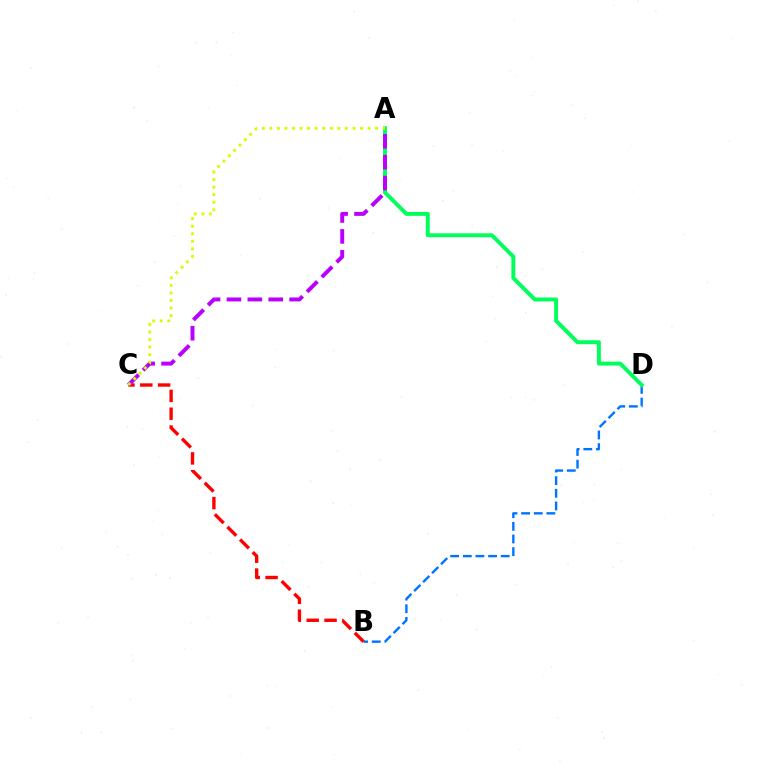{('B', 'D'): [{'color': '#0074ff', 'line_style': 'dashed', 'thickness': 1.72}], ('B', 'C'): [{'color': '#ff0000', 'line_style': 'dashed', 'thickness': 2.42}], ('A', 'D'): [{'color': '#00ff5c', 'line_style': 'solid', 'thickness': 2.83}], ('A', 'C'): [{'color': '#b900ff', 'line_style': 'dashed', 'thickness': 2.84}, {'color': '#d1ff00', 'line_style': 'dotted', 'thickness': 2.05}]}